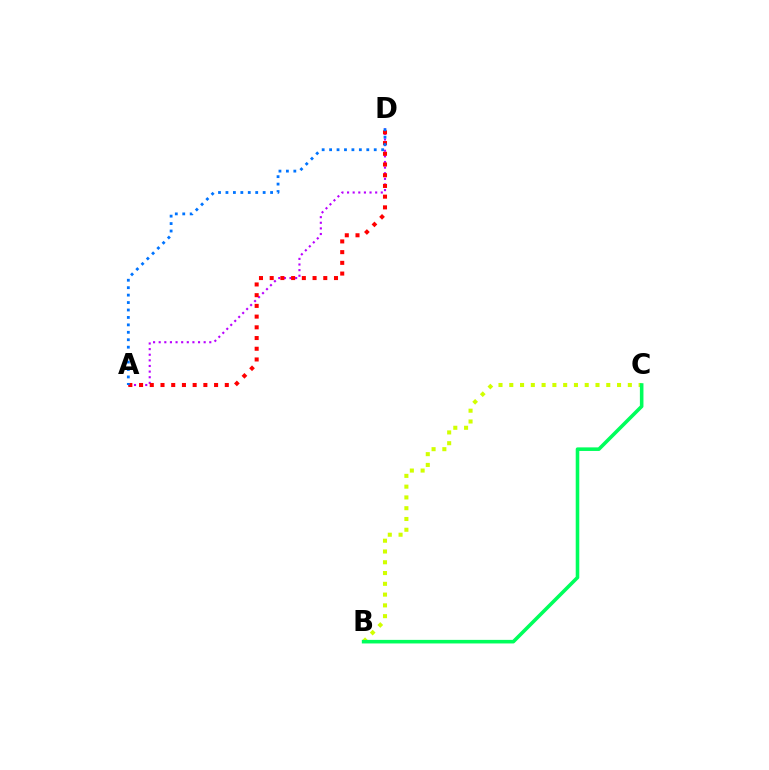{('A', 'D'): [{'color': '#b900ff', 'line_style': 'dotted', 'thickness': 1.53}, {'color': '#ff0000', 'line_style': 'dotted', 'thickness': 2.91}, {'color': '#0074ff', 'line_style': 'dotted', 'thickness': 2.02}], ('B', 'C'): [{'color': '#d1ff00', 'line_style': 'dotted', 'thickness': 2.93}, {'color': '#00ff5c', 'line_style': 'solid', 'thickness': 2.57}]}